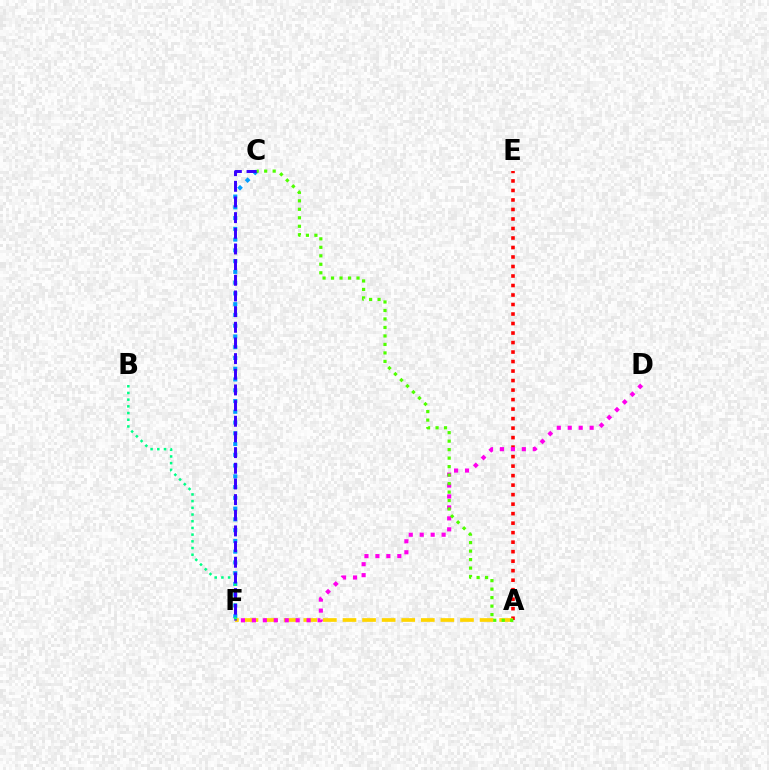{('A', 'E'): [{'color': '#ff0000', 'line_style': 'dotted', 'thickness': 2.58}], ('A', 'F'): [{'color': '#ffd500', 'line_style': 'dashed', 'thickness': 2.66}], ('D', 'F'): [{'color': '#ff00ed', 'line_style': 'dotted', 'thickness': 2.97}], ('C', 'F'): [{'color': '#009eff', 'line_style': 'dotted', 'thickness': 2.92}, {'color': '#3700ff', 'line_style': 'dashed', 'thickness': 2.13}], ('B', 'F'): [{'color': '#00ff86', 'line_style': 'dotted', 'thickness': 1.82}], ('A', 'C'): [{'color': '#4fff00', 'line_style': 'dotted', 'thickness': 2.31}]}